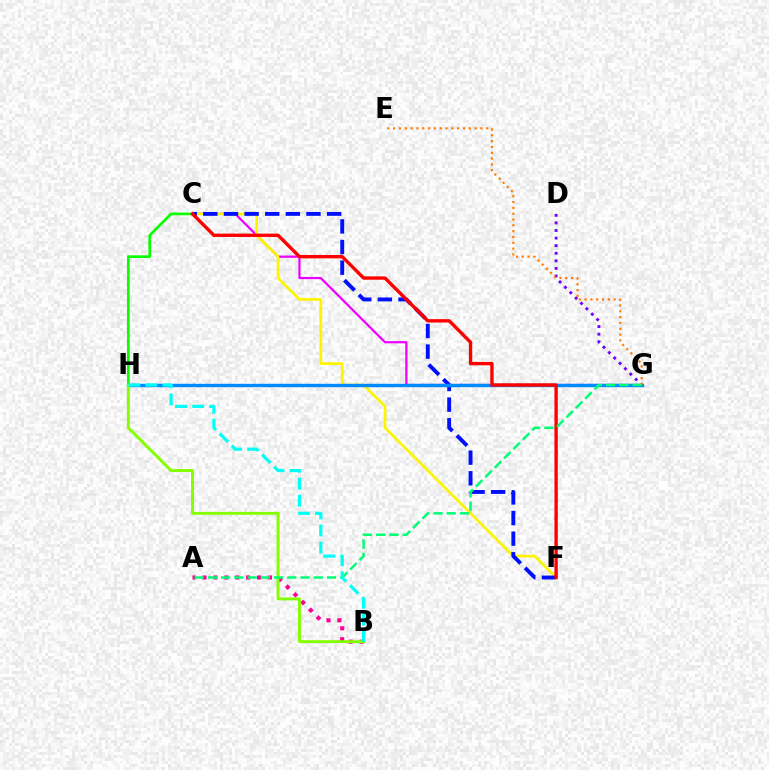{('C', 'G'): [{'color': '#ee00ff', 'line_style': 'solid', 'thickness': 1.6}], ('C', 'F'): [{'color': '#fcf500', 'line_style': 'solid', 'thickness': 1.96}, {'color': '#0010ff', 'line_style': 'dashed', 'thickness': 2.8}, {'color': '#ff0000', 'line_style': 'solid', 'thickness': 2.42}], ('D', 'G'): [{'color': '#7200ff', 'line_style': 'dotted', 'thickness': 2.06}], ('G', 'H'): [{'color': '#008cff', 'line_style': 'solid', 'thickness': 2.44}], ('A', 'B'): [{'color': '#ff0094', 'line_style': 'dotted', 'thickness': 2.96}], ('C', 'H'): [{'color': '#08ff00', 'line_style': 'solid', 'thickness': 1.93}], ('B', 'H'): [{'color': '#84ff00', 'line_style': 'solid', 'thickness': 2.11}, {'color': '#00fff6', 'line_style': 'dashed', 'thickness': 2.32}], ('E', 'G'): [{'color': '#ff7c00', 'line_style': 'dotted', 'thickness': 1.58}], ('A', 'G'): [{'color': '#00ff74', 'line_style': 'dashed', 'thickness': 1.8}]}